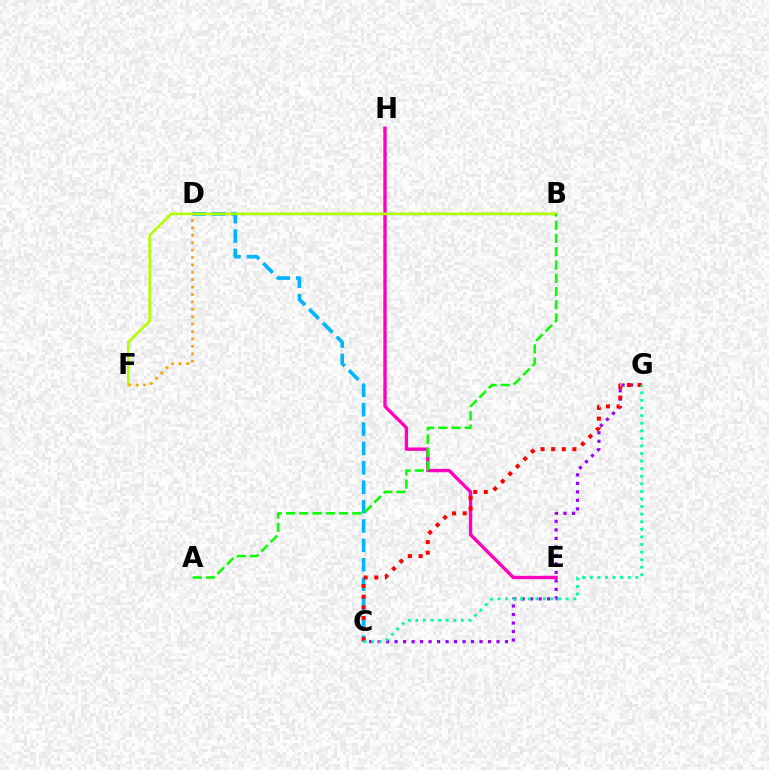{('B', 'D'): [{'color': '#0010ff', 'line_style': 'solid', 'thickness': 1.52}], ('C', 'D'): [{'color': '#00b5ff', 'line_style': 'dashed', 'thickness': 2.63}], ('C', 'G'): [{'color': '#9b00ff', 'line_style': 'dotted', 'thickness': 2.31}, {'color': '#ff0000', 'line_style': 'dotted', 'thickness': 2.89}, {'color': '#00ff9d', 'line_style': 'dotted', 'thickness': 2.06}], ('E', 'H'): [{'color': '#ff00bd', 'line_style': 'solid', 'thickness': 2.42}], ('B', 'F'): [{'color': '#b3ff00', 'line_style': 'solid', 'thickness': 1.88}], ('A', 'B'): [{'color': '#08ff00', 'line_style': 'dashed', 'thickness': 1.8}], ('D', 'F'): [{'color': '#ffa500', 'line_style': 'dotted', 'thickness': 2.01}]}